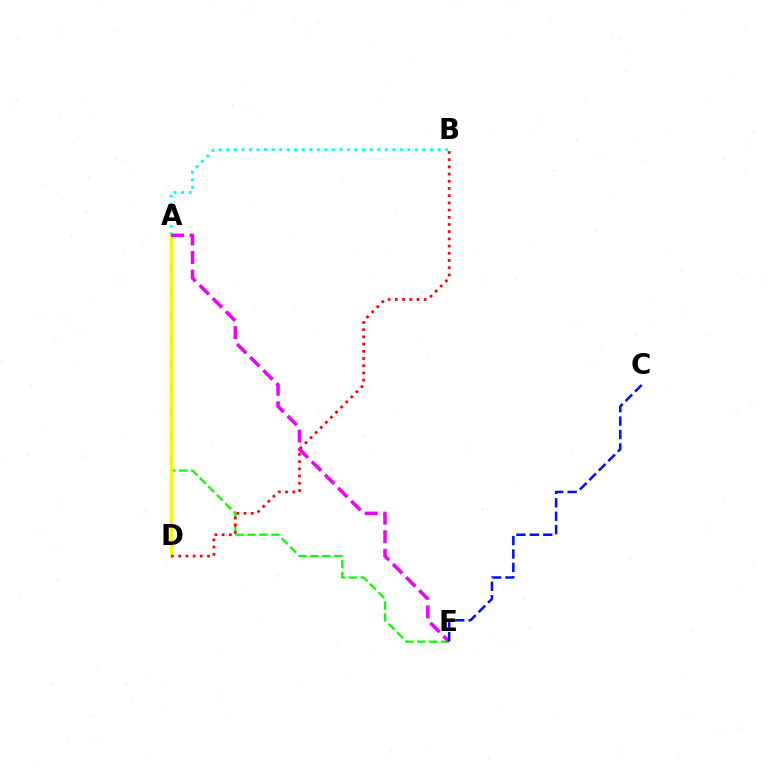{('A', 'B'): [{'color': '#00fff6', 'line_style': 'dotted', 'thickness': 2.05}], ('A', 'E'): [{'color': '#08ff00', 'line_style': 'dashed', 'thickness': 1.62}, {'color': '#ee00ff', 'line_style': 'dashed', 'thickness': 2.52}], ('A', 'D'): [{'color': '#fcf500', 'line_style': 'solid', 'thickness': 2.05}], ('B', 'D'): [{'color': '#ff0000', 'line_style': 'dotted', 'thickness': 1.96}], ('C', 'E'): [{'color': '#0010ff', 'line_style': 'dashed', 'thickness': 1.82}]}